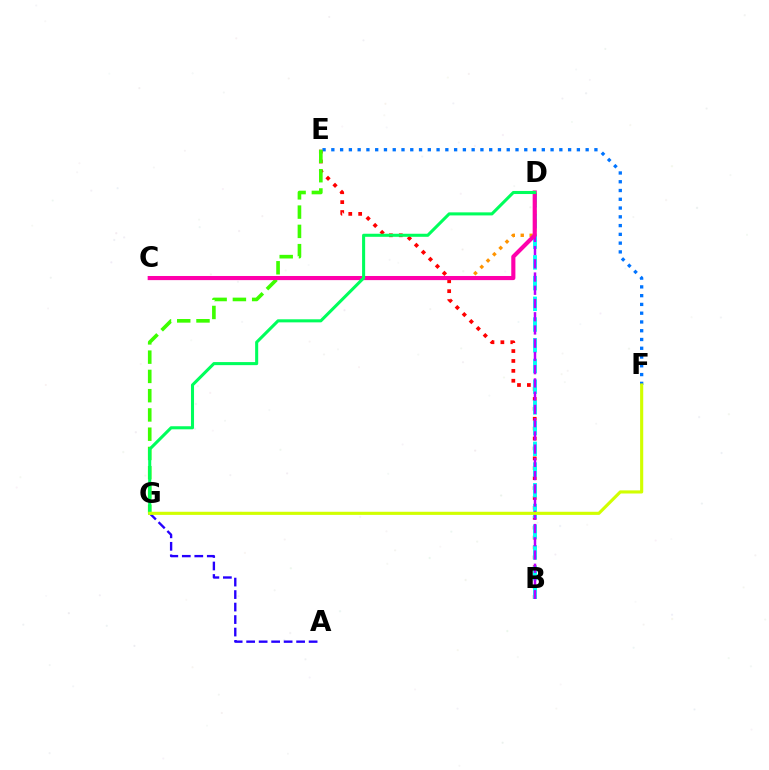{('A', 'G'): [{'color': '#2500ff', 'line_style': 'dashed', 'thickness': 1.7}], ('B', 'E'): [{'color': '#ff0000', 'line_style': 'dotted', 'thickness': 2.69}], ('B', 'D'): [{'color': '#00fff6', 'line_style': 'dashed', 'thickness': 2.81}, {'color': '#b900ff', 'line_style': 'dashed', 'thickness': 1.8}], ('E', 'F'): [{'color': '#0074ff', 'line_style': 'dotted', 'thickness': 2.38}], ('C', 'D'): [{'color': '#ff9400', 'line_style': 'dotted', 'thickness': 2.43}, {'color': '#ff00ac', 'line_style': 'solid', 'thickness': 2.97}], ('E', 'G'): [{'color': '#3dff00', 'line_style': 'dashed', 'thickness': 2.62}], ('D', 'G'): [{'color': '#00ff5c', 'line_style': 'solid', 'thickness': 2.21}], ('F', 'G'): [{'color': '#d1ff00', 'line_style': 'solid', 'thickness': 2.25}]}